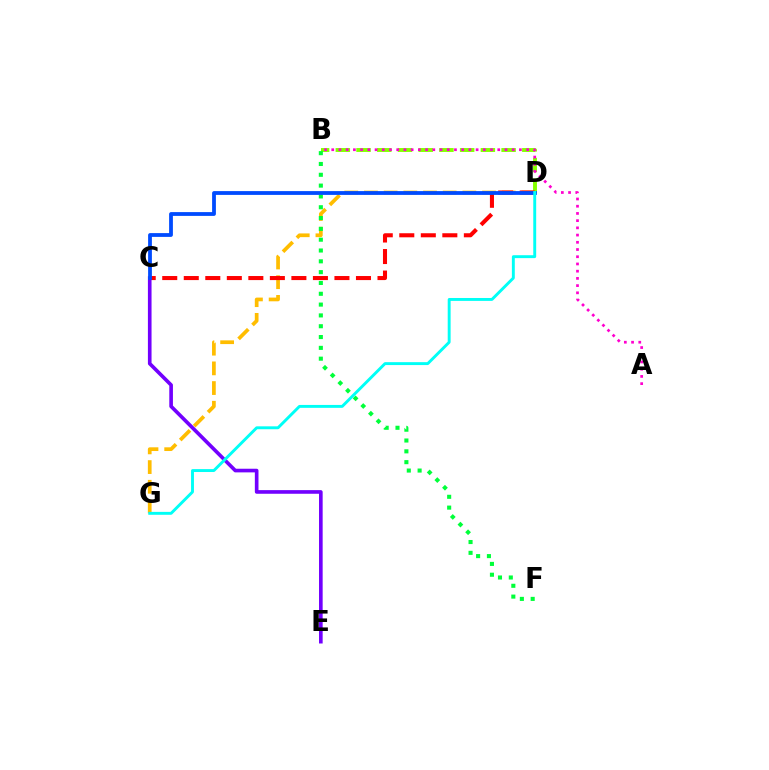{('B', 'D'): [{'color': '#84ff00', 'line_style': 'dashed', 'thickness': 2.82}], ('D', 'G'): [{'color': '#ffbd00', 'line_style': 'dashed', 'thickness': 2.67}, {'color': '#00fff6', 'line_style': 'solid', 'thickness': 2.1}], ('B', 'F'): [{'color': '#00ff39', 'line_style': 'dotted', 'thickness': 2.94}], ('A', 'B'): [{'color': '#ff00cf', 'line_style': 'dotted', 'thickness': 1.96}], ('C', 'D'): [{'color': '#ff0000', 'line_style': 'dashed', 'thickness': 2.92}, {'color': '#004bff', 'line_style': 'solid', 'thickness': 2.73}], ('C', 'E'): [{'color': '#7200ff', 'line_style': 'solid', 'thickness': 2.62}]}